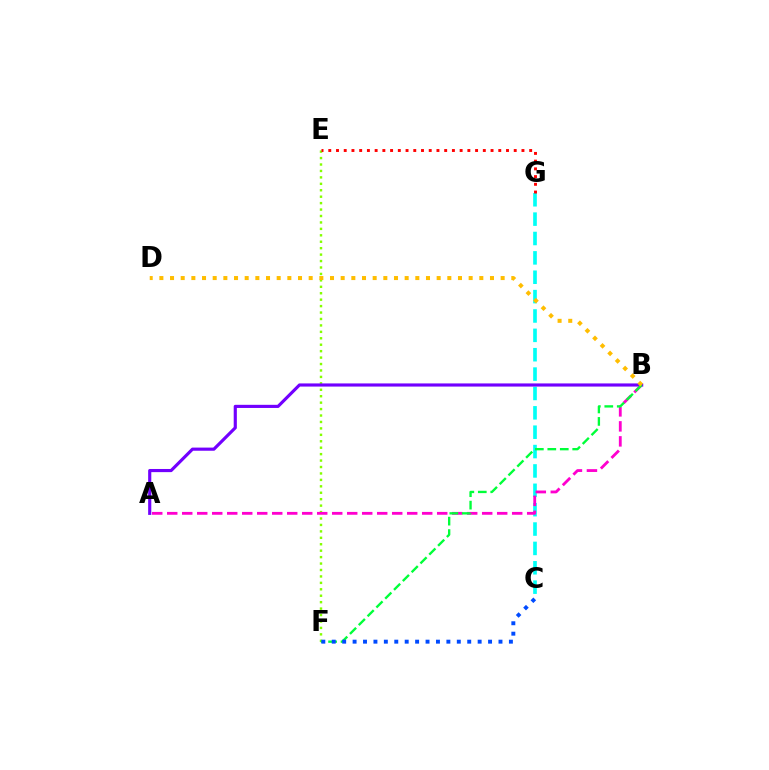{('C', 'G'): [{'color': '#00fff6', 'line_style': 'dashed', 'thickness': 2.63}], ('E', 'F'): [{'color': '#84ff00', 'line_style': 'dotted', 'thickness': 1.75}], ('A', 'B'): [{'color': '#ff00cf', 'line_style': 'dashed', 'thickness': 2.04}, {'color': '#7200ff', 'line_style': 'solid', 'thickness': 2.27}], ('B', 'F'): [{'color': '#00ff39', 'line_style': 'dashed', 'thickness': 1.69}], ('C', 'F'): [{'color': '#004bff', 'line_style': 'dotted', 'thickness': 2.83}], ('E', 'G'): [{'color': '#ff0000', 'line_style': 'dotted', 'thickness': 2.1}], ('B', 'D'): [{'color': '#ffbd00', 'line_style': 'dotted', 'thickness': 2.9}]}